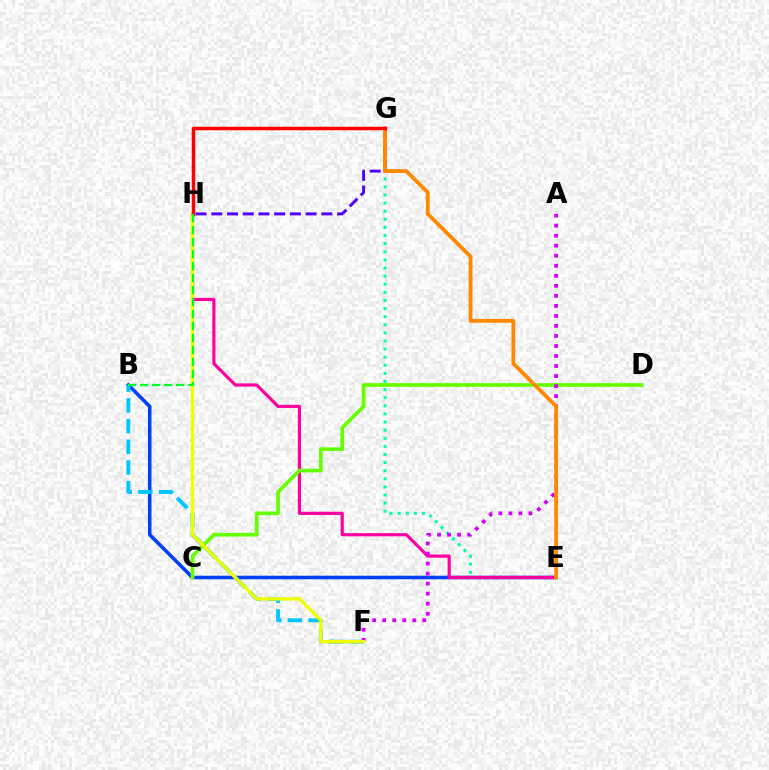{('E', 'G'): [{'color': '#00ffaf', 'line_style': 'dotted', 'thickness': 2.2}, {'color': '#ff8800', 'line_style': 'solid', 'thickness': 2.74}], ('B', 'E'): [{'color': '#003fff', 'line_style': 'solid', 'thickness': 2.56}], ('E', 'H'): [{'color': '#ff00a0', 'line_style': 'solid', 'thickness': 2.28}], ('B', 'F'): [{'color': '#00c7ff', 'line_style': 'dashed', 'thickness': 2.81}], ('G', 'H'): [{'color': '#4f00ff', 'line_style': 'dashed', 'thickness': 2.13}, {'color': '#ff0000', 'line_style': 'solid', 'thickness': 2.52}], ('C', 'D'): [{'color': '#66ff00', 'line_style': 'solid', 'thickness': 2.66}], ('A', 'F'): [{'color': '#d600ff', 'line_style': 'dotted', 'thickness': 2.72}], ('F', 'H'): [{'color': '#eeff00', 'line_style': 'solid', 'thickness': 2.44}], ('B', 'H'): [{'color': '#00ff27', 'line_style': 'dashed', 'thickness': 1.63}]}